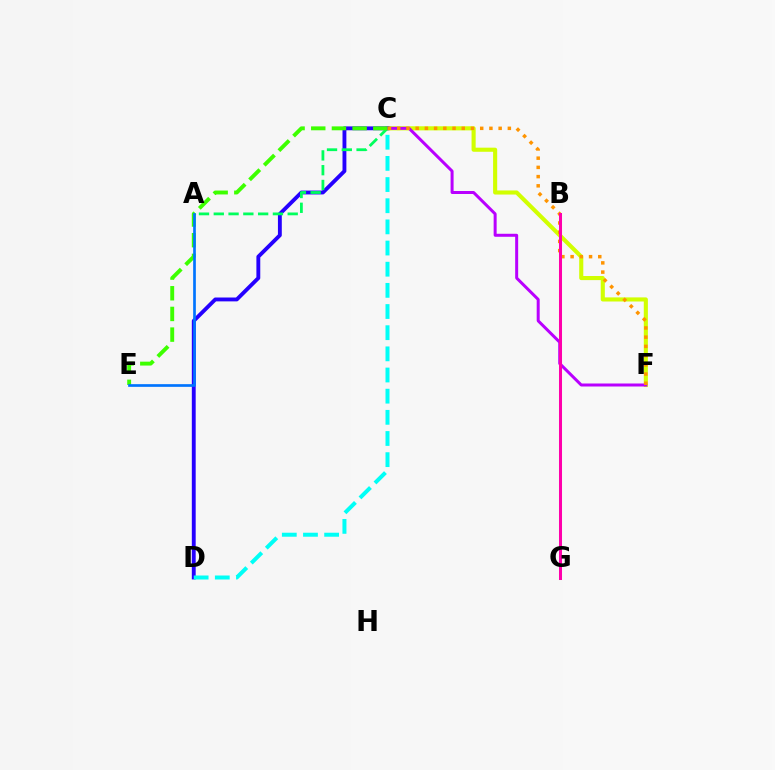{('C', 'F'): [{'color': '#d1ff00', 'line_style': 'solid', 'thickness': 2.95}, {'color': '#b900ff', 'line_style': 'solid', 'thickness': 2.16}, {'color': '#ff9400', 'line_style': 'dotted', 'thickness': 2.5}], ('C', 'D'): [{'color': '#2500ff', 'line_style': 'solid', 'thickness': 2.78}, {'color': '#00fff6', 'line_style': 'dashed', 'thickness': 2.87}], ('A', 'C'): [{'color': '#00ff5c', 'line_style': 'dashed', 'thickness': 2.01}], ('C', 'E'): [{'color': '#3dff00', 'line_style': 'dashed', 'thickness': 2.81}], ('A', 'E'): [{'color': '#0074ff', 'line_style': 'solid', 'thickness': 1.94}], ('B', 'G'): [{'color': '#ff0000', 'line_style': 'dotted', 'thickness': 2.0}, {'color': '#ff00ac', 'line_style': 'solid', 'thickness': 2.17}]}